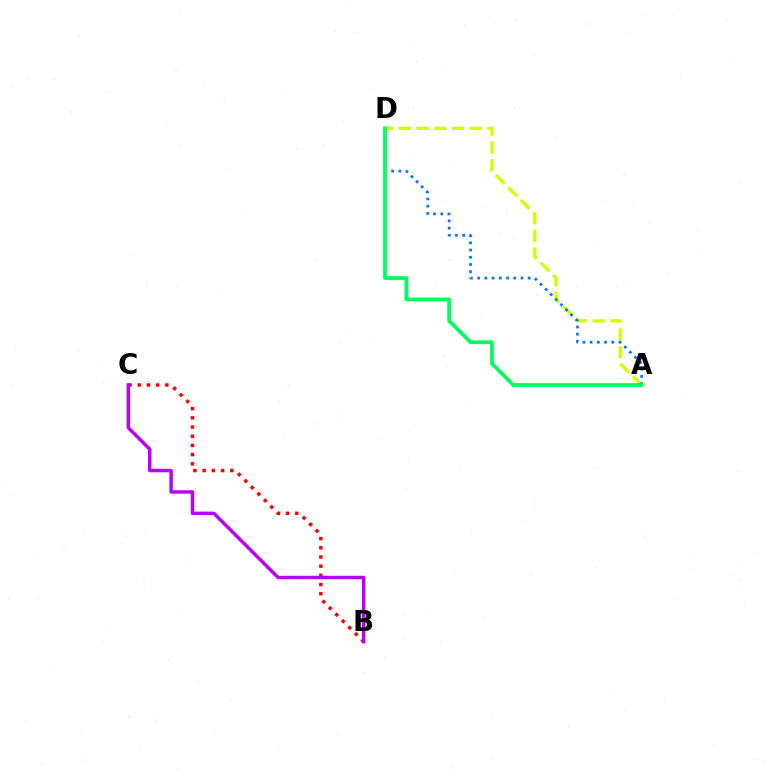{('A', 'D'): [{'color': '#d1ff00', 'line_style': 'dashed', 'thickness': 2.4}, {'color': '#0074ff', 'line_style': 'dotted', 'thickness': 1.96}, {'color': '#00ff5c', 'line_style': 'solid', 'thickness': 2.7}], ('B', 'C'): [{'color': '#ff0000', 'line_style': 'dotted', 'thickness': 2.5}, {'color': '#b900ff', 'line_style': 'solid', 'thickness': 2.49}]}